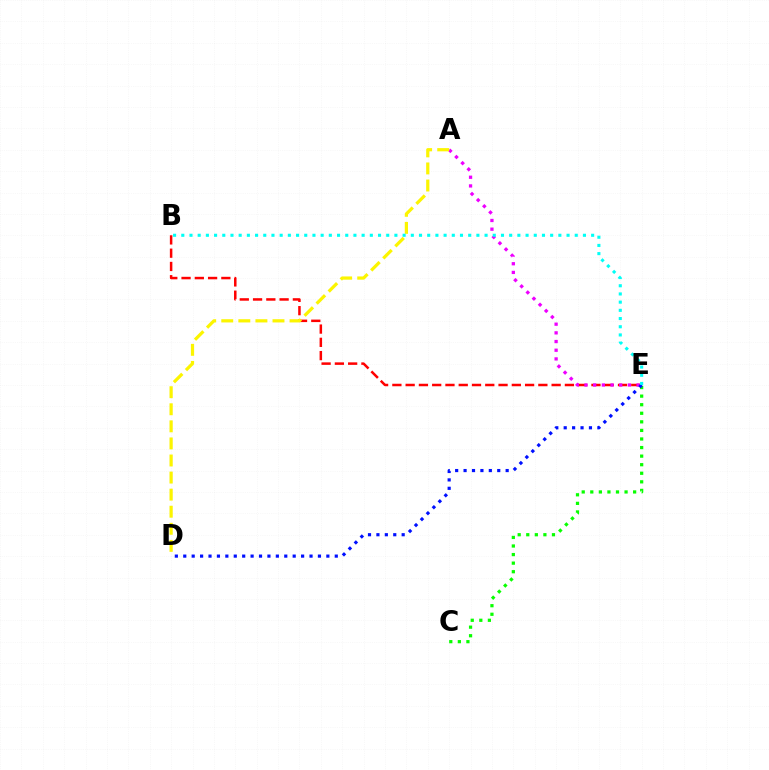{('B', 'E'): [{'color': '#ff0000', 'line_style': 'dashed', 'thickness': 1.8}, {'color': '#00fff6', 'line_style': 'dotted', 'thickness': 2.23}], ('A', 'E'): [{'color': '#ee00ff', 'line_style': 'dotted', 'thickness': 2.36}], ('C', 'E'): [{'color': '#08ff00', 'line_style': 'dotted', 'thickness': 2.33}], ('A', 'D'): [{'color': '#fcf500', 'line_style': 'dashed', 'thickness': 2.32}], ('D', 'E'): [{'color': '#0010ff', 'line_style': 'dotted', 'thickness': 2.29}]}